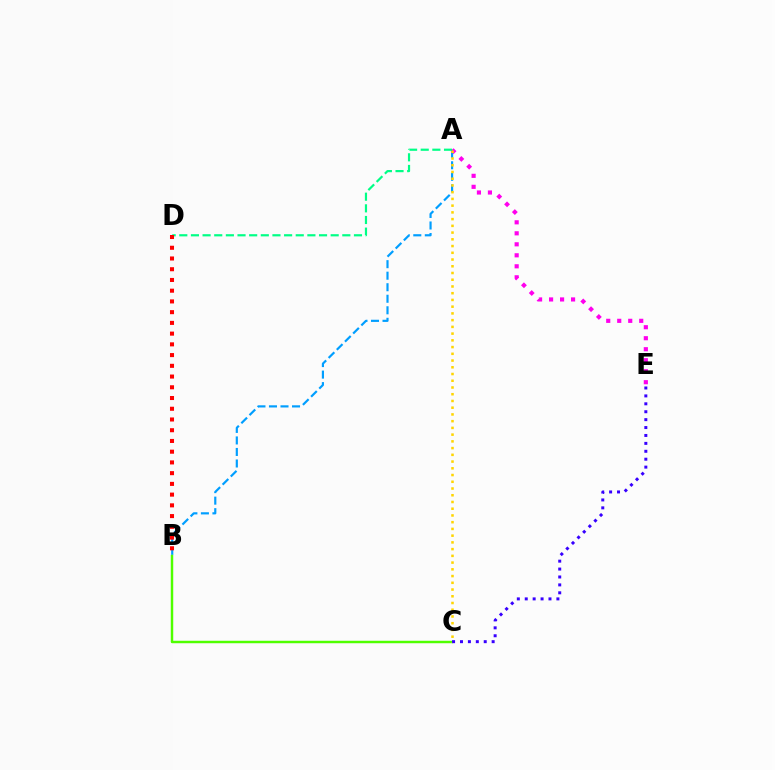{('A', 'B'): [{'color': '#009eff', 'line_style': 'dashed', 'thickness': 1.57}], ('A', 'E'): [{'color': '#ff00ed', 'line_style': 'dotted', 'thickness': 2.99}], ('B', 'C'): [{'color': '#4fff00', 'line_style': 'solid', 'thickness': 1.76}], ('A', 'C'): [{'color': '#ffd500', 'line_style': 'dotted', 'thickness': 1.83}], ('C', 'E'): [{'color': '#3700ff', 'line_style': 'dotted', 'thickness': 2.15}], ('A', 'D'): [{'color': '#00ff86', 'line_style': 'dashed', 'thickness': 1.58}], ('B', 'D'): [{'color': '#ff0000', 'line_style': 'dotted', 'thickness': 2.92}]}